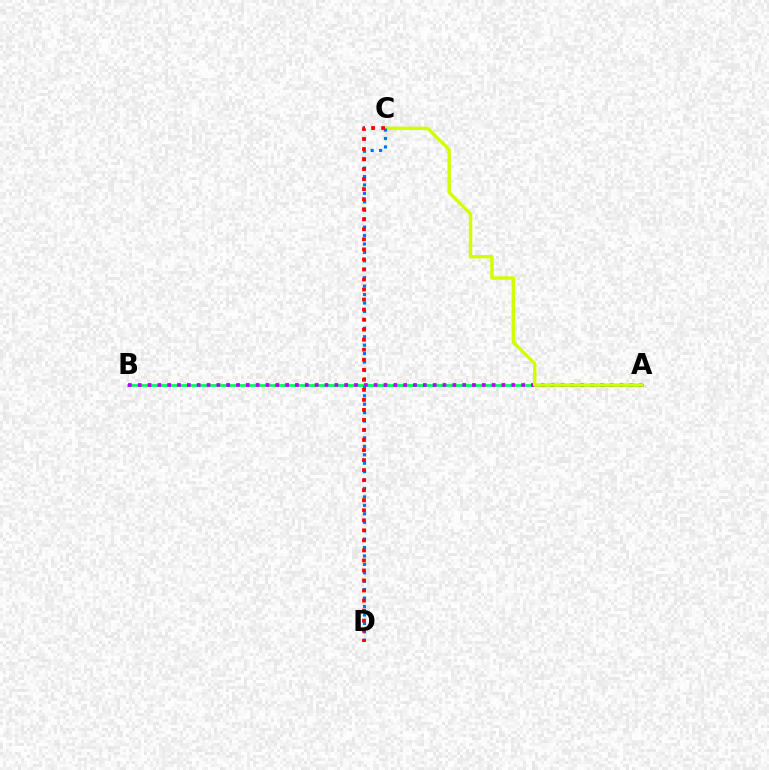{('A', 'B'): [{'color': '#00ff5c', 'line_style': 'solid', 'thickness': 1.98}, {'color': '#b900ff', 'line_style': 'dotted', 'thickness': 2.67}], ('A', 'C'): [{'color': '#d1ff00', 'line_style': 'solid', 'thickness': 2.47}], ('C', 'D'): [{'color': '#0074ff', 'line_style': 'dotted', 'thickness': 2.29}, {'color': '#ff0000', 'line_style': 'dotted', 'thickness': 2.73}]}